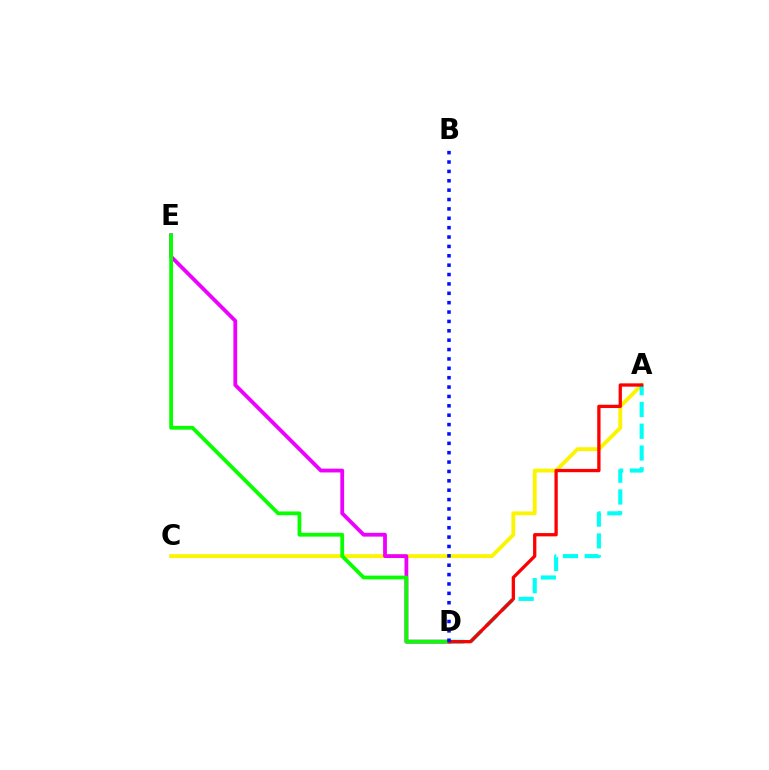{('A', 'C'): [{'color': '#fcf500', 'line_style': 'solid', 'thickness': 2.78}], ('A', 'D'): [{'color': '#00fff6', 'line_style': 'dashed', 'thickness': 2.96}, {'color': '#ff0000', 'line_style': 'solid', 'thickness': 2.37}], ('D', 'E'): [{'color': '#ee00ff', 'line_style': 'solid', 'thickness': 2.73}, {'color': '#08ff00', 'line_style': 'solid', 'thickness': 2.72}], ('B', 'D'): [{'color': '#0010ff', 'line_style': 'dotted', 'thickness': 2.55}]}